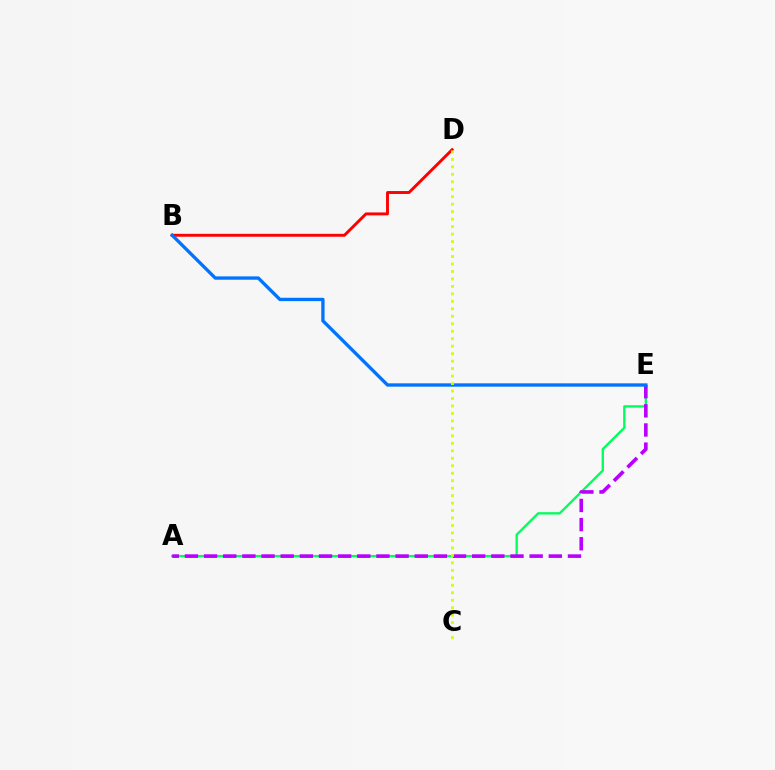{('A', 'E'): [{'color': '#00ff5c', 'line_style': 'solid', 'thickness': 1.68}, {'color': '#b900ff', 'line_style': 'dashed', 'thickness': 2.6}], ('B', 'D'): [{'color': '#ff0000', 'line_style': 'solid', 'thickness': 2.1}], ('B', 'E'): [{'color': '#0074ff', 'line_style': 'solid', 'thickness': 2.4}], ('C', 'D'): [{'color': '#d1ff00', 'line_style': 'dotted', 'thickness': 2.03}]}